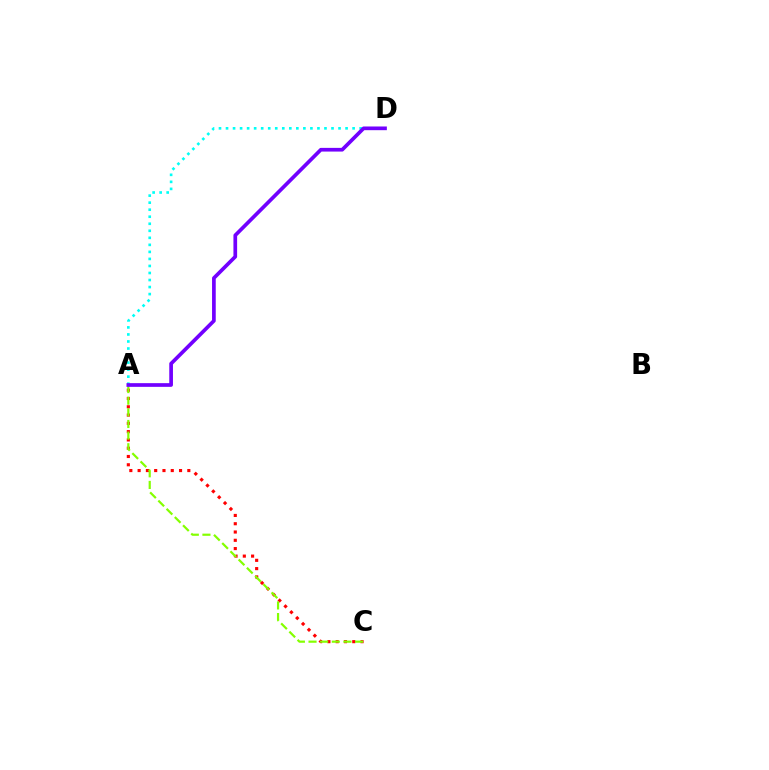{('A', 'C'): [{'color': '#ff0000', 'line_style': 'dotted', 'thickness': 2.25}, {'color': '#84ff00', 'line_style': 'dashed', 'thickness': 1.58}], ('A', 'D'): [{'color': '#00fff6', 'line_style': 'dotted', 'thickness': 1.91}, {'color': '#7200ff', 'line_style': 'solid', 'thickness': 2.66}]}